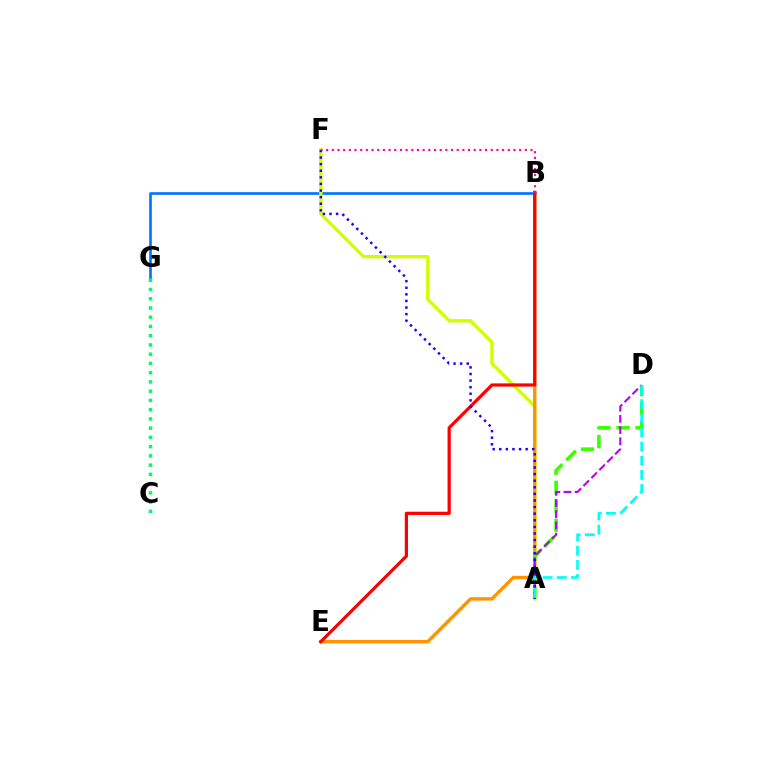{('B', 'G'): [{'color': '#0074ff', 'line_style': 'solid', 'thickness': 1.9}], ('A', 'F'): [{'color': '#d1ff00', 'line_style': 'solid', 'thickness': 2.42}, {'color': '#2500ff', 'line_style': 'dotted', 'thickness': 1.79}], ('C', 'G'): [{'color': '#00ff5c', 'line_style': 'dotted', 'thickness': 2.51}], ('B', 'E'): [{'color': '#ff9400', 'line_style': 'solid', 'thickness': 2.44}, {'color': '#ff0000', 'line_style': 'solid', 'thickness': 2.31}], ('A', 'D'): [{'color': '#3dff00', 'line_style': 'dashed', 'thickness': 2.58}, {'color': '#b900ff', 'line_style': 'dashed', 'thickness': 1.52}, {'color': '#00fff6', 'line_style': 'dashed', 'thickness': 1.92}], ('B', 'F'): [{'color': '#ff00ac', 'line_style': 'dotted', 'thickness': 1.54}]}